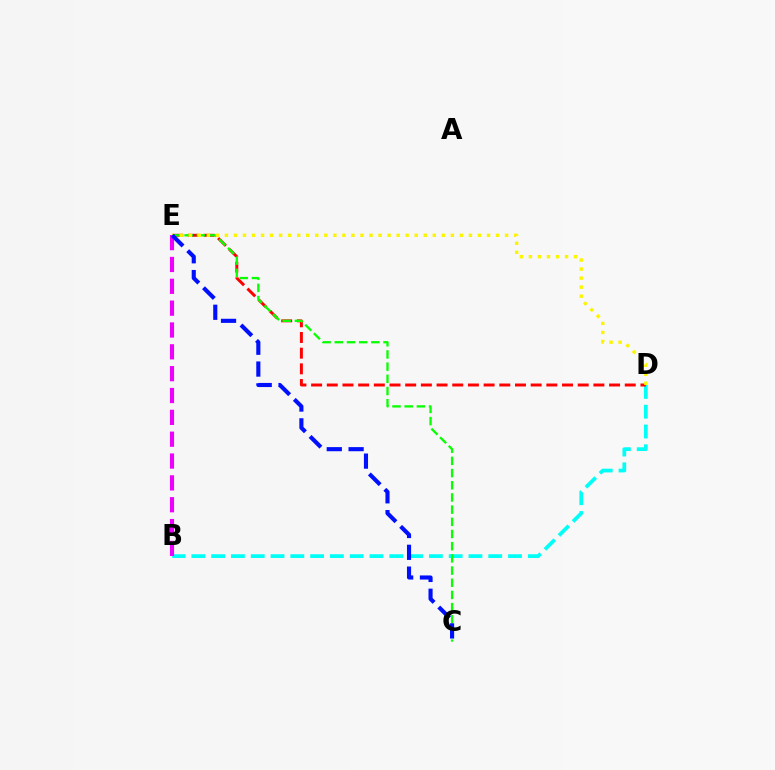{('B', 'D'): [{'color': '#00fff6', 'line_style': 'dashed', 'thickness': 2.69}], ('D', 'E'): [{'color': '#ff0000', 'line_style': 'dashed', 'thickness': 2.13}, {'color': '#fcf500', 'line_style': 'dotted', 'thickness': 2.46}], ('C', 'E'): [{'color': '#08ff00', 'line_style': 'dashed', 'thickness': 1.66}, {'color': '#0010ff', 'line_style': 'dashed', 'thickness': 2.96}], ('B', 'E'): [{'color': '#ee00ff', 'line_style': 'dashed', 'thickness': 2.97}]}